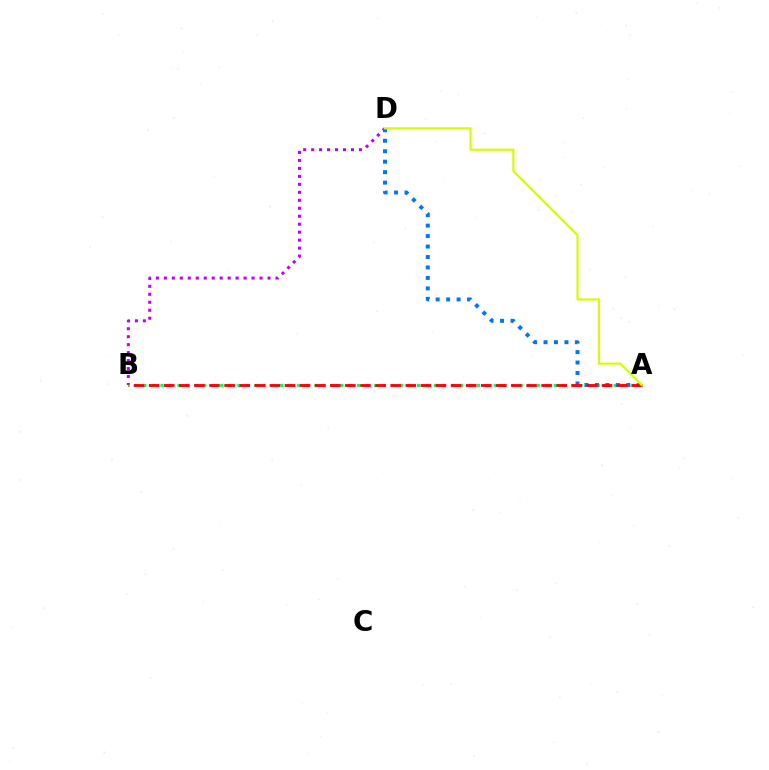{('B', 'D'): [{'color': '#b900ff', 'line_style': 'dotted', 'thickness': 2.17}], ('A', 'B'): [{'color': '#00ff5c', 'line_style': 'dotted', 'thickness': 2.32}, {'color': '#ff0000', 'line_style': 'dashed', 'thickness': 2.05}], ('A', 'D'): [{'color': '#0074ff', 'line_style': 'dotted', 'thickness': 2.84}, {'color': '#d1ff00', 'line_style': 'solid', 'thickness': 1.56}]}